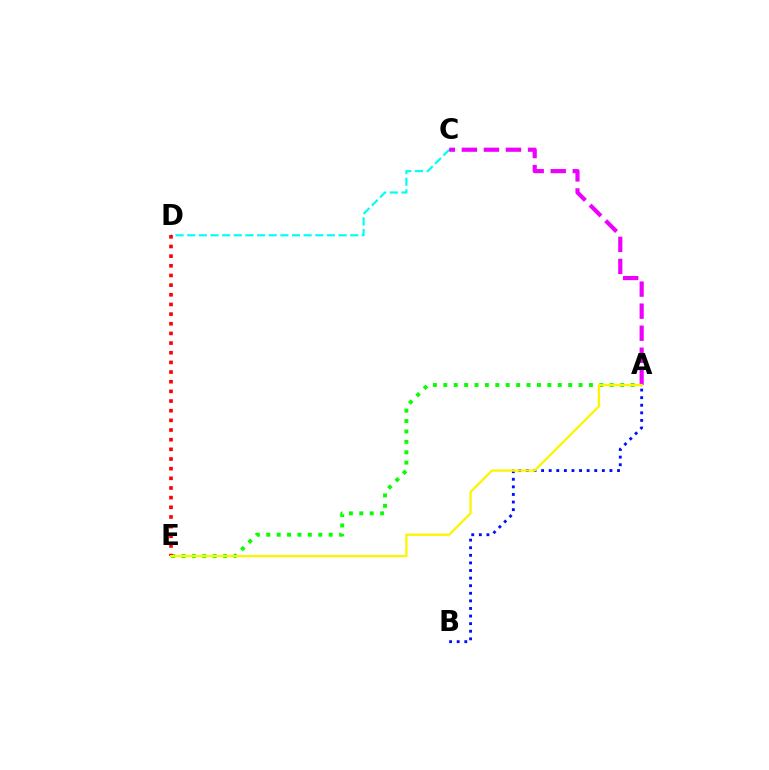{('C', 'D'): [{'color': '#00fff6', 'line_style': 'dashed', 'thickness': 1.58}], ('A', 'E'): [{'color': '#08ff00', 'line_style': 'dotted', 'thickness': 2.83}, {'color': '#fcf500', 'line_style': 'solid', 'thickness': 1.65}], ('A', 'C'): [{'color': '#ee00ff', 'line_style': 'dashed', 'thickness': 3.0}], ('A', 'B'): [{'color': '#0010ff', 'line_style': 'dotted', 'thickness': 2.06}], ('D', 'E'): [{'color': '#ff0000', 'line_style': 'dotted', 'thickness': 2.62}]}